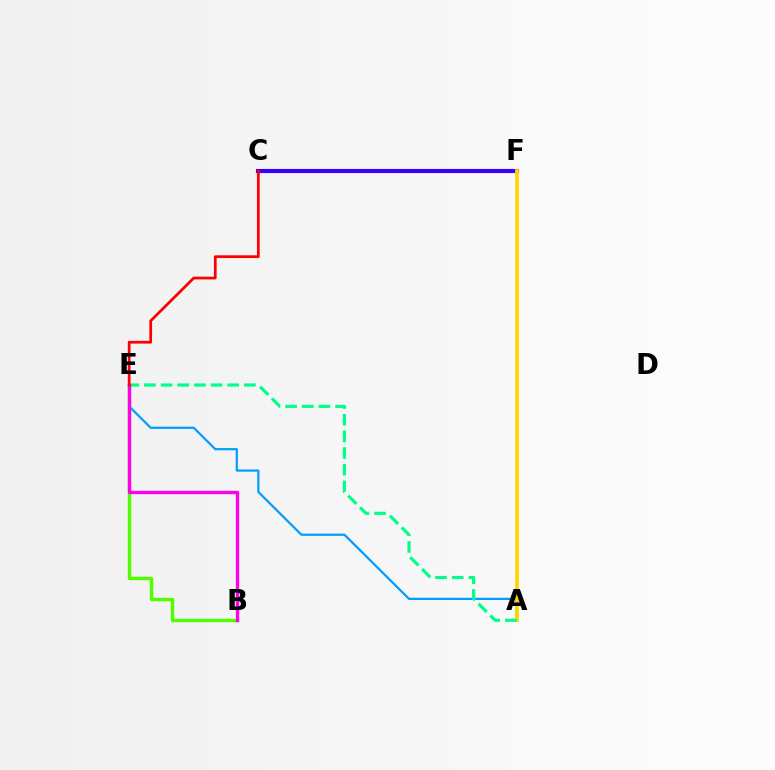{('C', 'F'): [{'color': '#3700ff', 'line_style': 'solid', 'thickness': 2.98}], ('A', 'E'): [{'color': '#009eff', 'line_style': 'solid', 'thickness': 1.61}, {'color': '#00ff86', 'line_style': 'dashed', 'thickness': 2.26}], ('B', 'E'): [{'color': '#4fff00', 'line_style': 'solid', 'thickness': 2.46}, {'color': '#ff00ed', 'line_style': 'solid', 'thickness': 2.4}], ('A', 'F'): [{'color': '#ffd500', 'line_style': 'solid', 'thickness': 2.68}], ('C', 'E'): [{'color': '#ff0000', 'line_style': 'solid', 'thickness': 1.97}]}